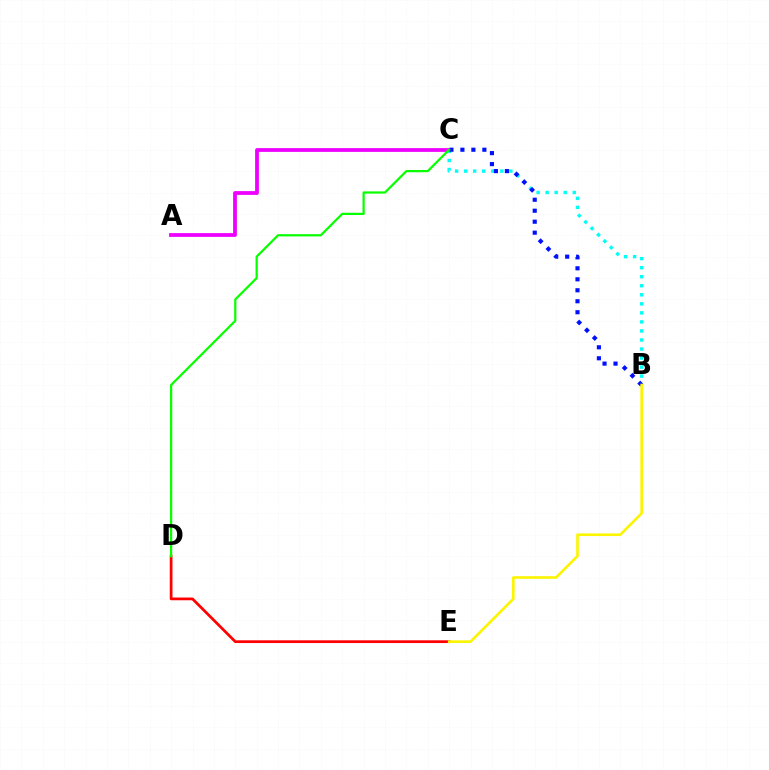{('A', 'C'): [{'color': '#ee00ff', 'line_style': 'solid', 'thickness': 2.72}], ('B', 'C'): [{'color': '#00fff6', 'line_style': 'dotted', 'thickness': 2.46}, {'color': '#0010ff', 'line_style': 'dotted', 'thickness': 2.98}], ('D', 'E'): [{'color': '#ff0000', 'line_style': 'solid', 'thickness': 1.96}], ('B', 'E'): [{'color': '#fcf500', 'line_style': 'solid', 'thickness': 1.89}], ('C', 'D'): [{'color': '#08ff00', 'line_style': 'solid', 'thickness': 1.6}]}